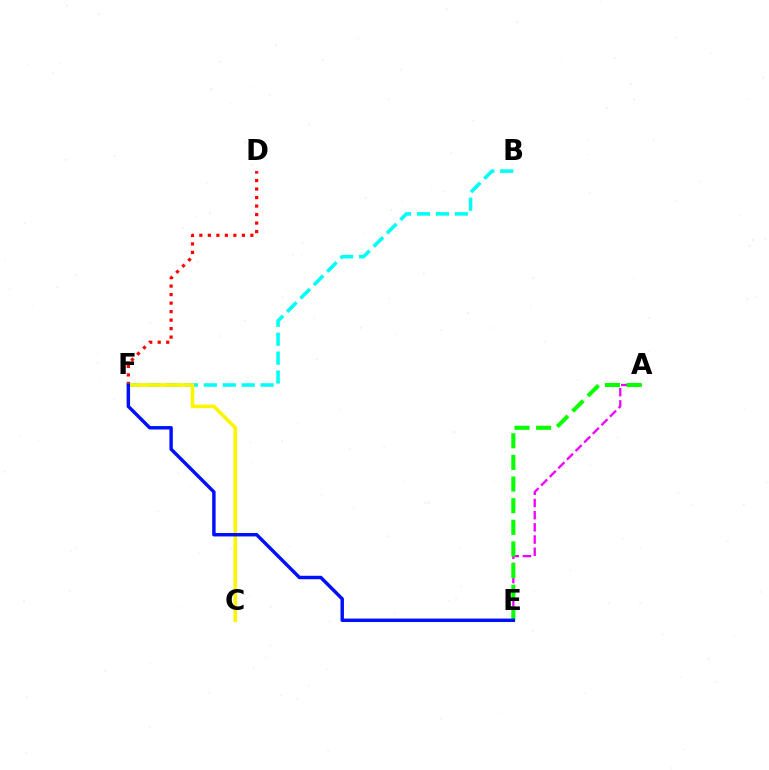{('A', 'E'): [{'color': '#ee00ff', 'line_style': 'dashed', 'thickness': 1.66}, {'color': '#08ff00', 'line_style': 'dashed', 'thickness': 2.94}], ('D', 'F'): [{'color': '#ff0000', 'line_style': 'dotted', 'thickness': 2.31}], ('B', 'F'): [{'color': '#00fff6', 'line_style': 'dashed', 'thickness': 2.57}], ('C', 'F'): [{'color': '#fcf500', 'line_style': 'solid', 'thickness': 2.59}], ('E', 'F'): [{'color': '#0010ff', 'line_style': 'solid', 'thickness': 2.48}]}